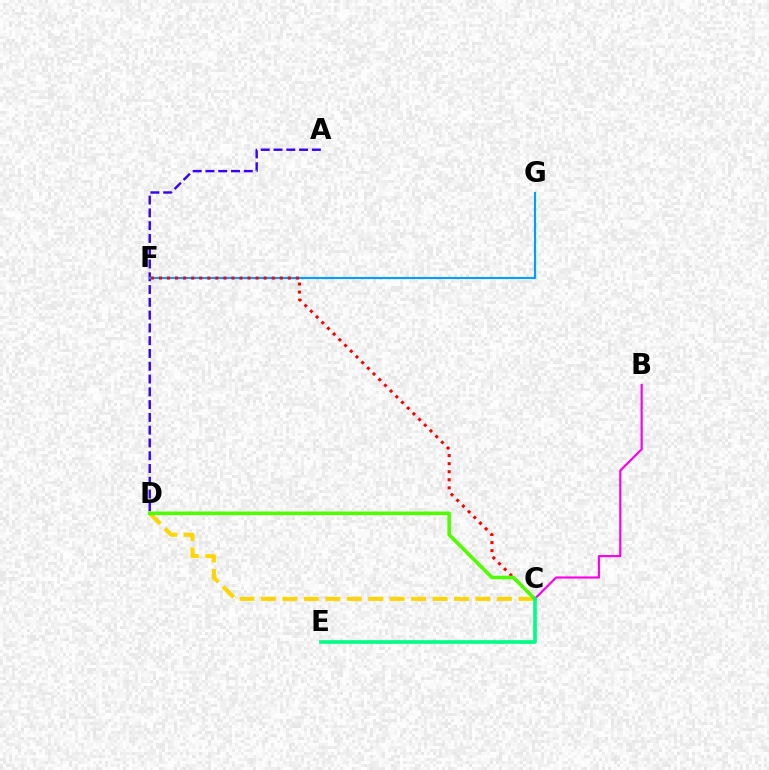{('C', 'D'): [{'color': '#ffd500', 'line_style': 'dashed', 'thickness': 2.92}, {'color': '#4fff00', 'line_style': 'solid', 'thickness': 2.59}], ('A', 'D'): [{'color': '#3700ff', 'line_style': 'dashed', 'thickness': 1.74}], ('F', 'G'): [{'color': '#009eff', 'line_style': 'solid', 'thickness': 1.57}], ('C', 'F'): [{'color': '#ff0000', 'line_style': 'dotted', 'thickness': 2.19}], ('B', 'C'): [{'color': '#ff00ed', 'line_style': 'solid', 'thickness': 1.56}], ('C', 'E'): [{'color': '#00ff86', 'line_style': 'solid', 'thickness': 2.64}]}